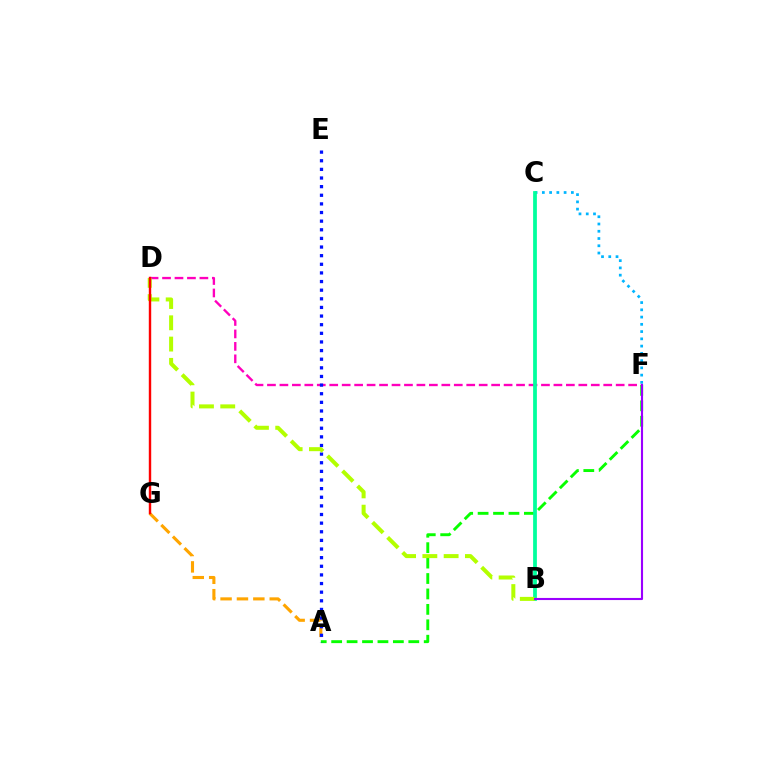{('C', 'F'): [{'color': '#00b5ff', 'line_style': 'dotted', 'thickness': 1.97}], ('A', 'F'): [{'color': '#08ff00', 'line_style': 'dashed', 'thickness': 2.1}], ('D', 'F'): [{'color': '#ff00bd', 'line_style': 'dashed', 'thickness': 1.69}], ('B', 'C'): [{'color': '#00ff9d', 'line_style': 'solid', 'thickness': 2.7}], ('A', 'G'): [{'color': '#ffa500', 'line_style': 'dashed', 'thickness': 2.23}], ('A', 'E'): [{'color': '#0010ff', 'line_style': 'dotted', 'thickness': 2.34}], ('B', 'D'): [{'color': '#b3ff00', 'line_style': 'dashed', 'thickness': 2.89}], ('D', 'G'): [{'color': '#ff0000', 'line_style': 'solid', 'thickness': 1.74}], ('B', 'F'): [{'color': '#9b00ff', 'line_style': 'solid', 'thickness': 1.52}]}